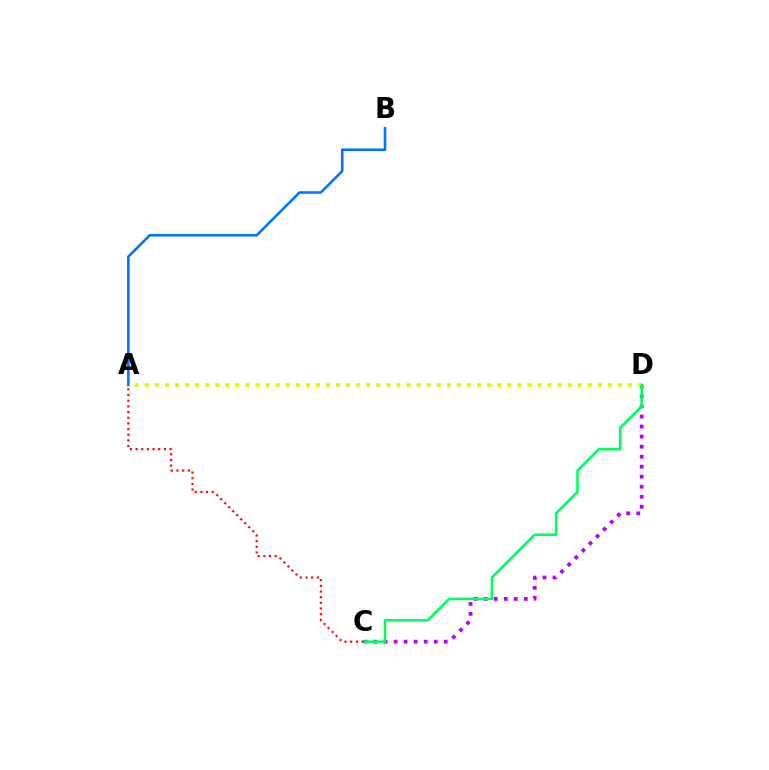{('C', 'D'): [{'color': '#b900ff', 'line_style': 'dotted', 'thickness': 2.72}, {'color': '#00ff5c', 'line_style': 'solid', 'thickness': 1.87}], ('A', 'D'): [{'color': '#d1ff00', 'line_style': 'dotted', 'thickness': 2.74}], ('A', 'B'): [{'color': '#0074ff', 'line_style': 'solid', 'thickness': 1.84}], ('A', 'C'): [{'color': '#ff0000', 'line_style': 'dotted', 'thickness': 1.54}]}